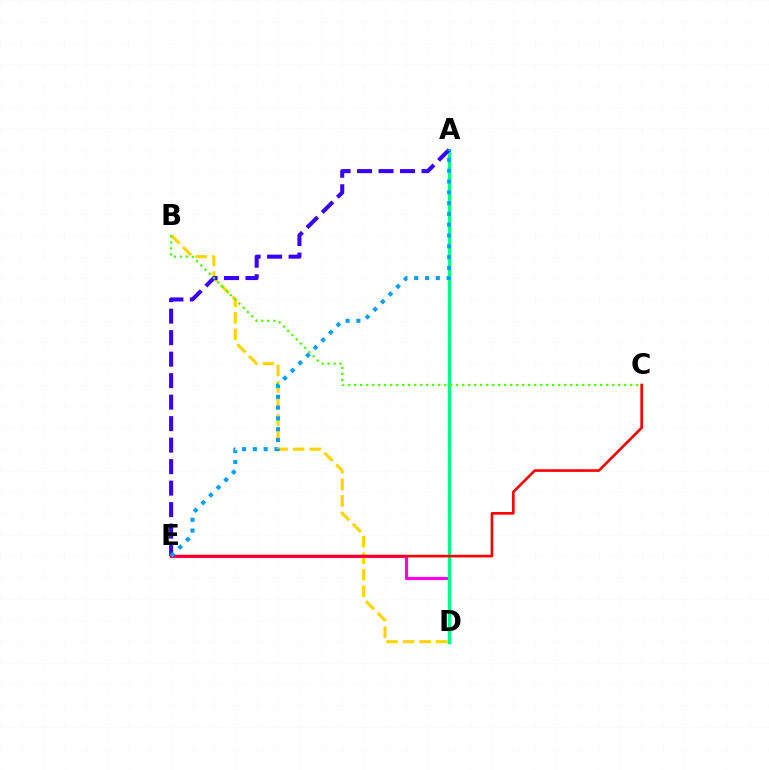{('B', 'D'): [{'color': '#ffd500', 'line_style': 'dashed', 'thickness': 2.25}], ('D', 'E'): [{'color': '#ff00ed', 'line_style': 'solid', 'thickness': 2.27}], ('A', 'D'): [{'color': '#00ff86', 'line_style': 'solid', 'thickness': 2.34}], ('A', 'E'): [{'color': '#3700ff', 'line_style': 'dashed', 'thickness': 2.92}, {'color': '#009eff', 'line_style': 'dotted', 'thickness': 2.93}], ('B', 'C'): [{'color': '#4fff00', 'line_style': 'dotted', 'thickness': 1.63}], ('C', 'E'): [{'color': '#ff0000', 'line_style': 'solid', 'thickness': 1.9}]}